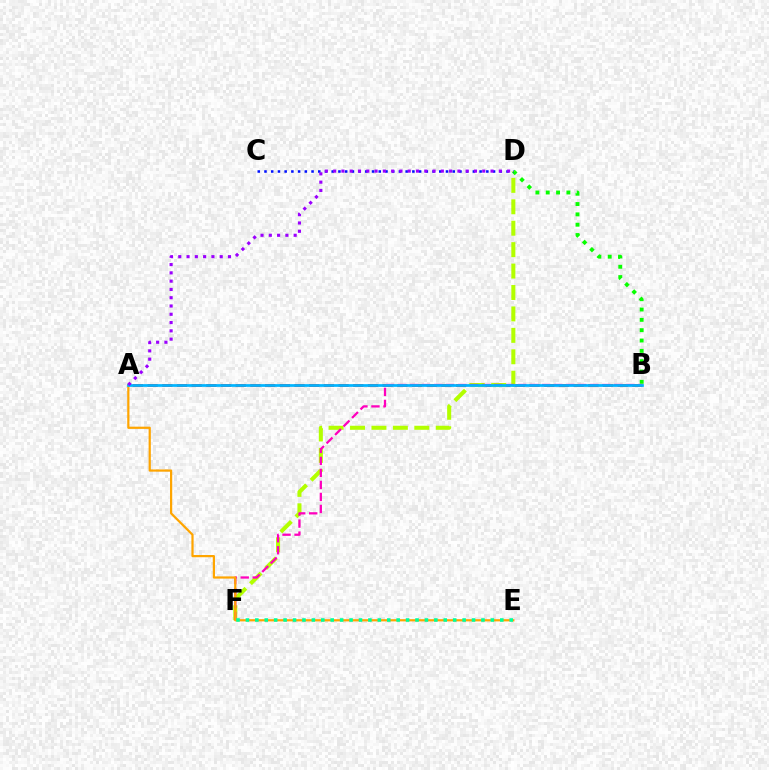{('B', 'D'): [{'color': '#08ff00', 'line_style': 'dotted', 'thickness': 2.81}], ('A', 'B'): [{'color': '#ff0000', 'line_style': 'dashed', 'thickness': 2.0}, {'color': '#00b5ff', 'line_style': 'solid', 'thickness': 1.96}], ('C', 'D'): [{'color': '#0010ff', 'line_style': 'dotted', 'thickness': 1.83}], ('D', 'F'): [{'color': '#b3ff00', 'line_style': 'dashed', 'thickness': 2.91}], ('B', 'F'): [{'color': '#ff00bd', 'line_style': 'dashed', 'thickness': 1.63}], ('A', 'E'): [{'color': '#ffa500', 'line_style': 'solid', 'thickness': 1.59}], ('A', 'D'): [{'color': '#9b00ff', 'line_style': 'dotted', 'thickness': 2.25}], ('E', 'F'): [{'color': '#00ff9d', 'line_style': 'dotted', 'thickness': 2.56}]}